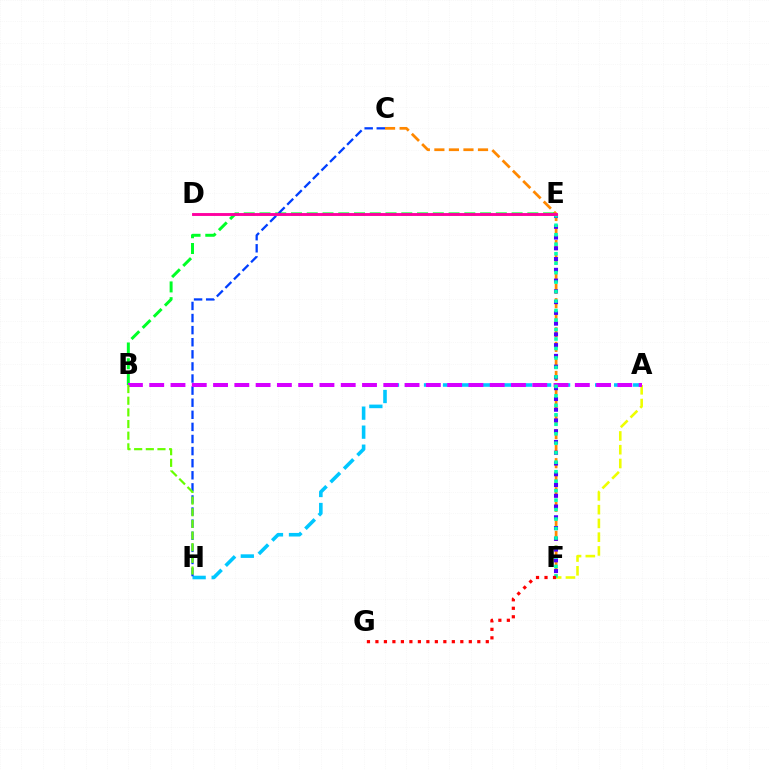{('C', 'F'): [{'color': '#ff8800', 'line_style': 'dashed', 'thickness': 1.98}], ('B', 'E'): [{'color': '#00ff27', 'line_style': 'dashed', 'thickness': 2.14}], ('E', 'F'): [{'color': '#4f00ff', 'line_style': 'dotted', 'thickness': 2.92}, {'color': '#00ffaf', 'line_style': 'dotted', 'thickness': 2.58}], ('A', 'F'): [{'color': '#eeff00', 'line_style': 'dashed', 'thickness': 1.87}], ('A', 'H'): [{'color': '#00c7ff', 'line_style': 'dashed', 'thickness': 2.58}], ('C', 'H'): [{'color': '#003fff', 'line_style': 'dashed', 'thickness': 1.64}], ('A', 'B'): [{'color': '#d600ff', 'line_style': 'dashed', 'thickness': 2.89}], ('F', 'G'): [{'color': '#ff0000', 'line_style': 'dotted', 'thickness': 2.31}], ('D', 'E'): [{'color': '#ff00a0', 'line_style': 'solid', 'thickness': 2.07}], ('B', 'H'): [{'color': '#66ff00', 'line_style': 'dashed', 'thickness': 1.58}]}